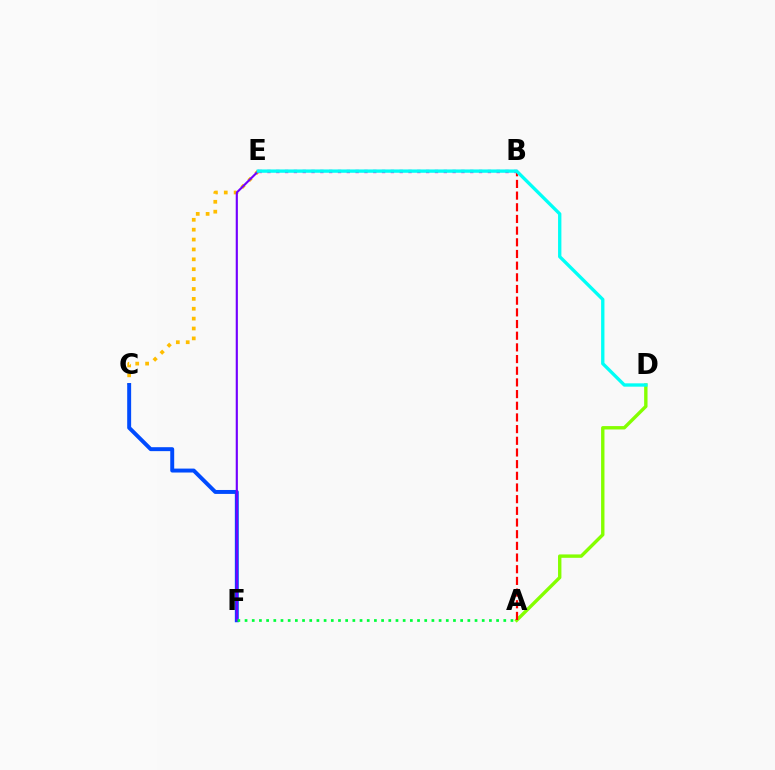{('B', 'E'): [{'color': '#ff00cf', 'line_style': 'dotted', 'thickness': 2.4}], ('C', 'E'): [{'color': '#ffbd00', 'line_style': 'dotted', 'thickness': 2.69}], ('A', 'D'): [{'color': '#84ff00', 'line_style': 'solid', 'thickness': 2.44}], ('A', 'B'): [{'color': '#ff0000', 'line_style': 'dashed', 'thickness': 1.59}], ('C', 'F'): [{'color': '#004bff', 'line_style': 'solid', 'thickness': 2.84}], ('E', 'F'): [{'color': '#7200ff', 'line_style': 'solid', 'thickness': 1.55}], ('D', 'E'): [{'color': '#00fff6', 'line_style': 'solid', 'thickness': 2.4}], ('A', 'F'): [{'color': '#00ff39', 'line_style': 'dotted', 'thickness': 1.95}]}